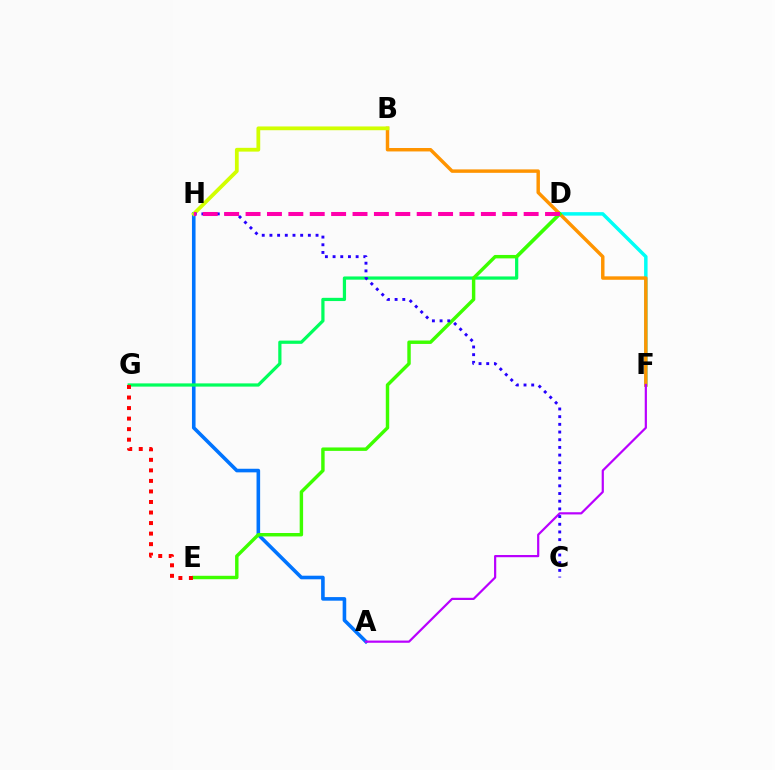{('A', 'H'): [{'color': '#0074ff', 'line_style': 'solid', 'thickness': 2.59}], ('D', 'F'): [{'color': '#00fff6', 'line_style': 'solid', 'thickness': 2.51}], ('B', 'F'): [{'color': '#ff9400', 'line_style': 'solid', 'thickness': 2.48}], ('D', 'G'): [{'color': '#00ff5c', 'line_style': 'solid', 'thickness': 2.32}], ('D', 'E'): [{'color': '#3dff00', 'line_style': 'solid', 'thickness': 2.47}], ('B', 'H'): [{'color': '#d1ff00', 'line_style': 'solid', 'thickness': 2.71}], ('A', 'F'): [{'color': '#b900ff', 'line_style': 'solid', 'thickness': 1.59}], ('E', 'G'): [{'color': '#ff0000', 'line_style': 'dotted', 'thickness': 2.86}], ('C', 'H'): [{'color': '#2500ff', 'line_style': 'dotted', 'thickness': 2.09}], ('D', 'H'): [{'color': '#ff00ac', 'line_style': 'dashed', 'thickness': 2.91}]}